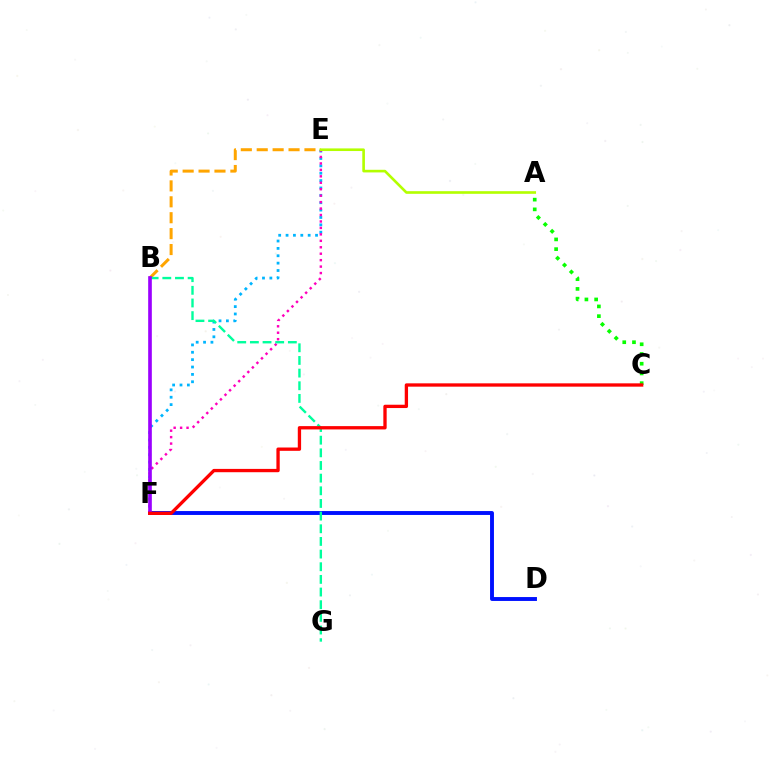{('E', 'F'): [{'color': '#00b5ff', 'line_style': 'dotted', 'thickness': 2.0}, {'color': '#ff00bd', 'line_style': 'dotted', 'thickness': 1.75}], ('D', 'F'): [{'color': '#0010ff', 'line_style': 'solid', 'thickness': 2.81}], ('A', 'C'): [{'color': '#08ff00', 'line_style': 'dotted', 'thickness': 2.64}], ('B', 'E'): [{'color': '#ffa500', 'line_style': 'dashed', 'thickness': 2.16}], ('A', 'E'): [{'color': '#b3ff00', 'line_style': 'solid', 'thickness': 1.9}], ('B', 'G'): [{'color': '#00ff9d', 'line_style': 'dashed', 'thickness': 1.72}], ('B', 'F'): [{'color': '#9b00ff', 'line_style': 'solid', 'thickness': 2.63}], ('C', 'F'): [{'color': '#ff0000', 'line_style': 'solid', 'thickness': 2.39}]}